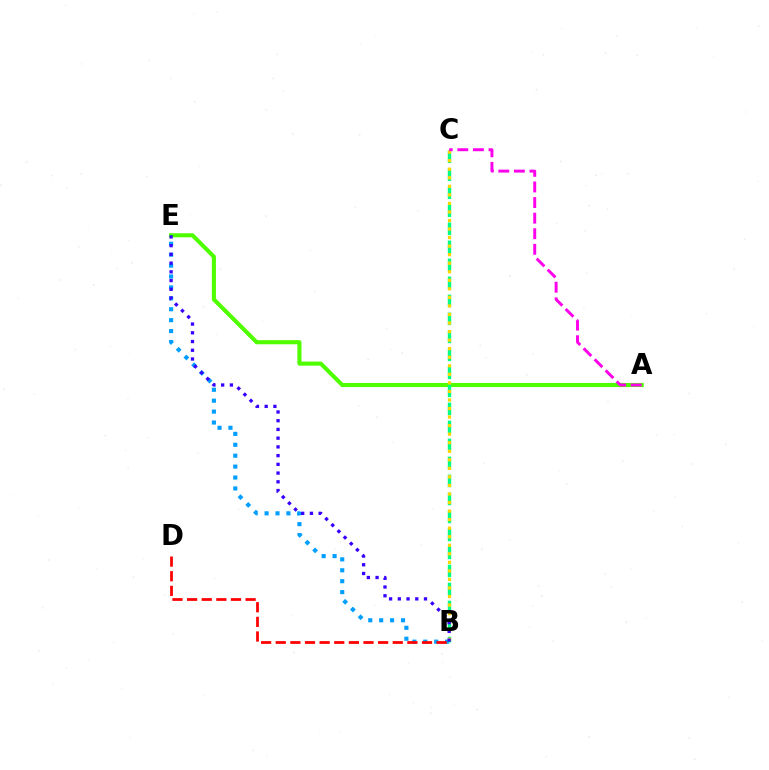{('B', 'E'): [{'color': '#009eff', 'line_style': 'dotted', 'thickness': 2.97}, {'color': '#3700ff', 'line_style': 'dotted', 'thickness': 2.37}], ('A', 'E'): [{'color': '#4fff00', 'line_style': 'solid', 'thickness': 2.94}], ('B', 'C'): [{'color': '#00ff86', 'line_style': 'dashed', 'thickness': 2.45}, {'color': '#ffd500', 'line_style': 'dotted', 'thickness': 2.32}], ('A', 'C'): [{'color': '#ff00ed', 'line_style': 'dashed', 'thickness': 2.12}], ('B', 'D'): [{'color': '#ff0000', 'line_style': 'dashed', 'thickness': 1.99}]}